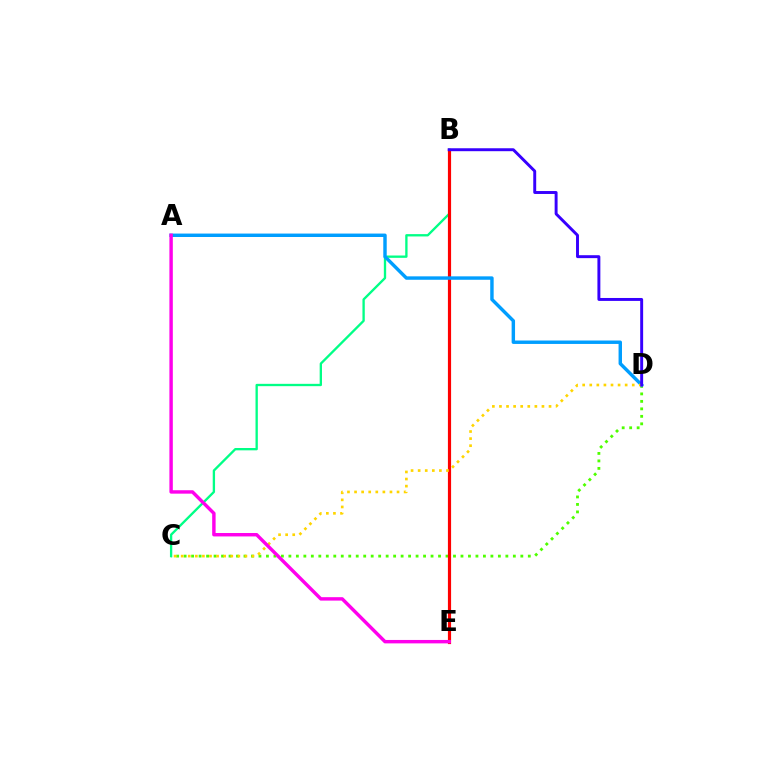{('C', 'D'): [{'color': '#4fff00', 'line_style': 'dotted', 'thickness': 2.03}, {'color': '#ffd500', 'line_style': 'dotted', 'thickness': 1.92}], ('B', 'C'): [{'color': '#00ff86', 'line_style': 'solid', 'thickness': 1.68}], ('B', 'E'): [{'color': '#ff0000', 'line_style': 'solid', 'thickness': 2.29}], ('A', 'D'): [{'color': '#009eff', 'line_style': 'solid', 'thickness': 2.47}], ('B', 'D'): [{'color': '#3700ff', 'line_style': 'solid', 'thickness': 2.11}], ('A', 'E'): [{'color': '#ff00ed', 'line_style': 'solid', 'thickness': 2.47}]}